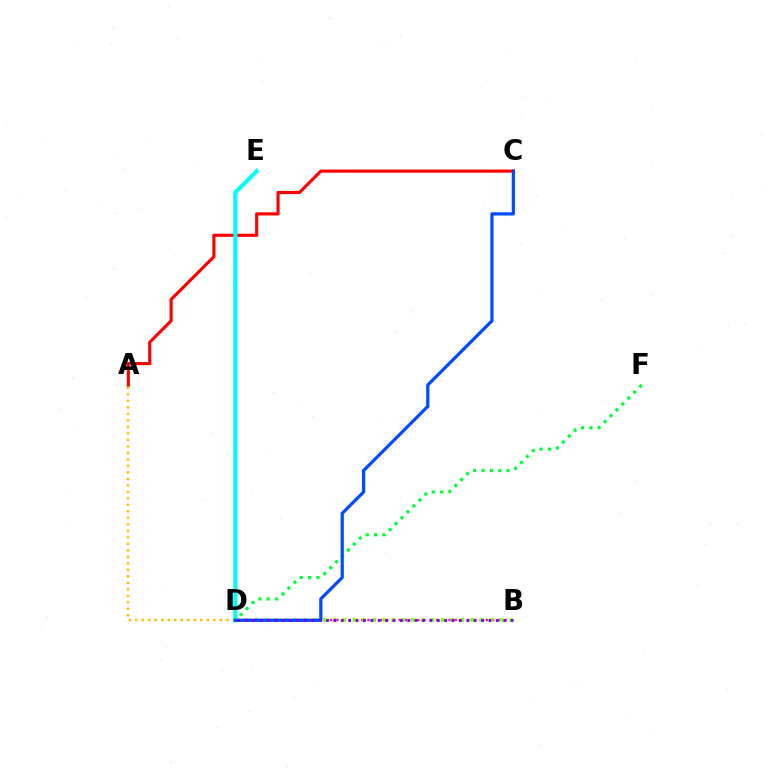{('A', 'D'): [{'color': '#ffbd00', 'line_style': 'dotted', 'thickness': 1.77}], ('A', 'C'): [{'color': '#ff0000', 'line_style': 'solid', 'thickness': 2.25}], ('B', 'D'): [{'color': '#ff00cf', 'line_style': 'dotted', 'thickness': 1.69}, {'color': '#84ff00', 'line_style': 'dotted', 'thickness': 2.66}, {'color': '#7200ff', 'line_style': 'dotted', 'thickness': 2.01}], ('D', 'E'): [{'color': '#00fff6', 'line_style': 'solid', 'thickness': 2.98}], ('D', 'F'): [{'color': '#00ff39', 'line_style': 'dotted', 'thickness': 2.27}], ('C', 'D'): [{'color': '#004bff', 'line_style': 'solid', 'thickness': 2.32}]}